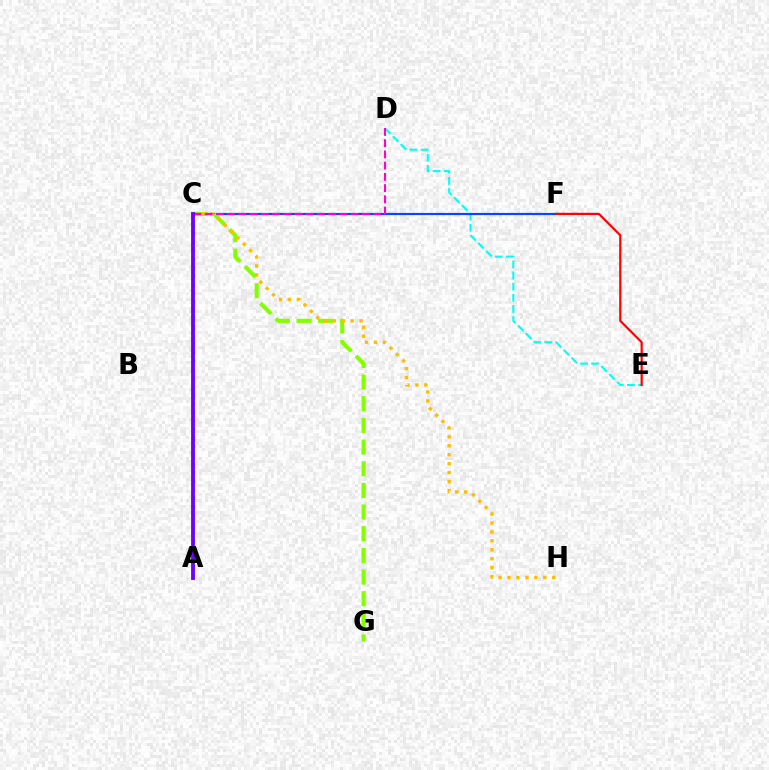{('D', 'E'): [{'color': '#00fff6', 'line_style': 'dashed', 'thickness': 1.51}], ('C', 'F'): [{'color': '#004bff', 'line_style': 'solid', 'thickness': 1.58}], ('E', 'F'): [{'color': '#ff0000', 'line_style': 'solid', 'thickness': 1.57}], ('C', 'G'): [{'color': '#84ff00', 'line_style': 'dashed', 'thickness': 2.94}], ('C', 'H'): [{'color': '#ffbd00', 'line_style': 'dotted', 'thickness': 2.43}], ('A', 'C'): [{'color': '#00ff39', 'line_style': 'dotted', 'thickness': 2.32}, {'color': '#7200ff', 'line_style': 'solid', 'thickness': 2.76}], ('C', 'D'): [{'color': '#ff00cf', 'line_style': 'dashed', 'thickness': 1.53}]}